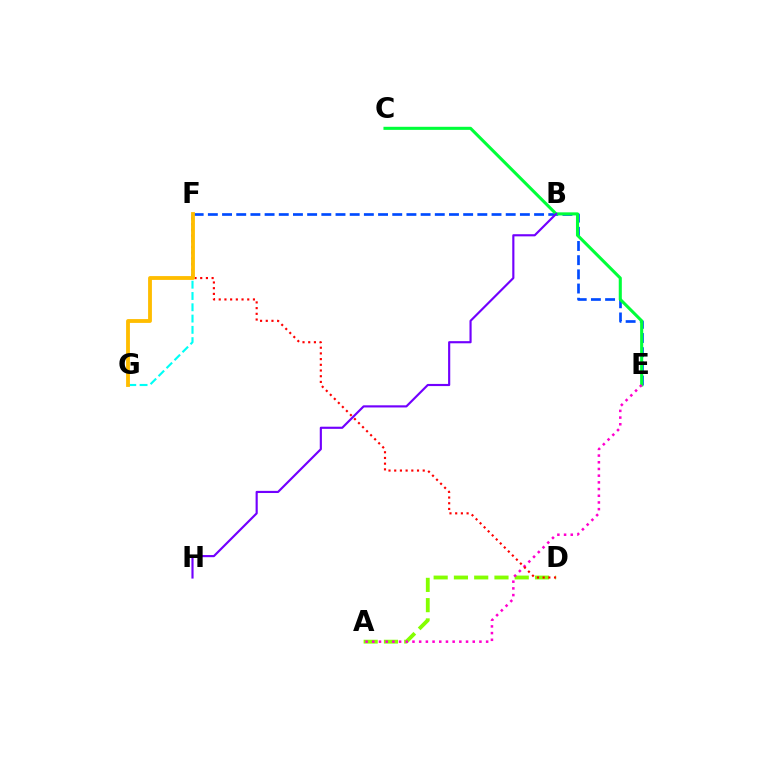{('A', 'D'): [{'color': '#84ff00', 'line_style': 'dashed', 'thickness': 2.75}], ('F', 'G'): [{'color': '#00fff6', 'line_style': 'dashed', 'thickness': 1.53}, {'color': '#ffbd00', 'line_style': 'solid', 'thickness': 2.76}], ('E', 'F'): [{'color': '#004bff', 'line_style': 'dashed', 'thickness': 1.93}], ('C', 'E'): [{'color': '#00ff39', 'line_style': 'solid', 'thickness': 2.21}], ('A', 'E'): [{'color': '#ff00cf', 'line_style': 'dotted', 'thickness': 1.82}], ('B', 'H'): [{'color': '#7200ff', 'line_style': 'solid', 'thickness': 1.55}], ('D', 'F'): [{'color': '#ff0000', 'line_style': 'dotted', 'thickness': 1.55}]}